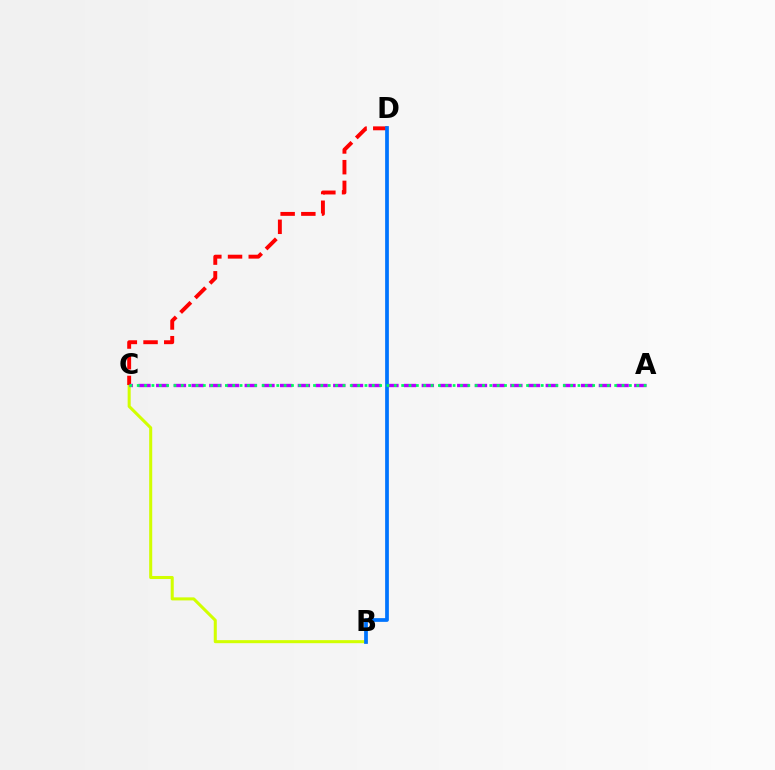{('B', 'C'): [{'color': '#d1ff00', 'line_style': 'solid', 'thickness': 2.19}], ('C', 'D'): [{'color': '#ff0000', 'line_style': 'dashed', 'thickness': 2.81}], ('A', 'C'): [{'color': '#b900ff', 'line_style': 'dashed', 'thickness': 2.41}, {'color': '#00ff5c', 'line_style': 'dotted', 'thickness': 2.0}], ('B', 'D'): [{'color': '#0074ff', 'line_style': 'solid', 'thickness': 2.69}]}